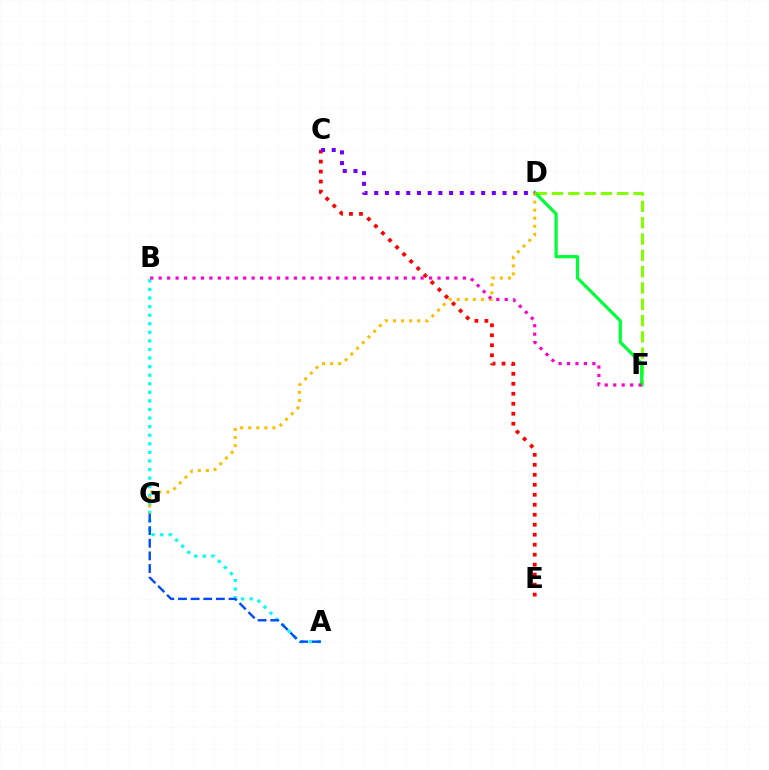{('D', 'F'): [{'color': '#84ff00', 'line_style': 'dashed', 'thickness': 2.22}, {'color': '#00ff39', 'line_style': 'solid', 'thickness': 2.32}], ('A', 'B'): [{'color': '#00fff6', 'line_style': 'dotted', 'thickness': 2.33}], ('C', 'E'): [{'color': '#ff0000', 'line_style': 'dotted', 'thickness': 2.71}], ('A', 'G'): [{'color': '#004bff', 'line_style': 'dashed', 'thickness': 1.72}], ('D', 'G'): [{'color': '#ffbd00', 'line_style': 'dotted', 'thickness': 2.19}], ('B', 'F'): [{'color': '#ff00cf', 'line_style': 'dotted', 'thickness': 2.3}], ('C', 'D'): [{'color': '#7200ff', 'line_style': 'dotted', 'thickness': 2.9}]}